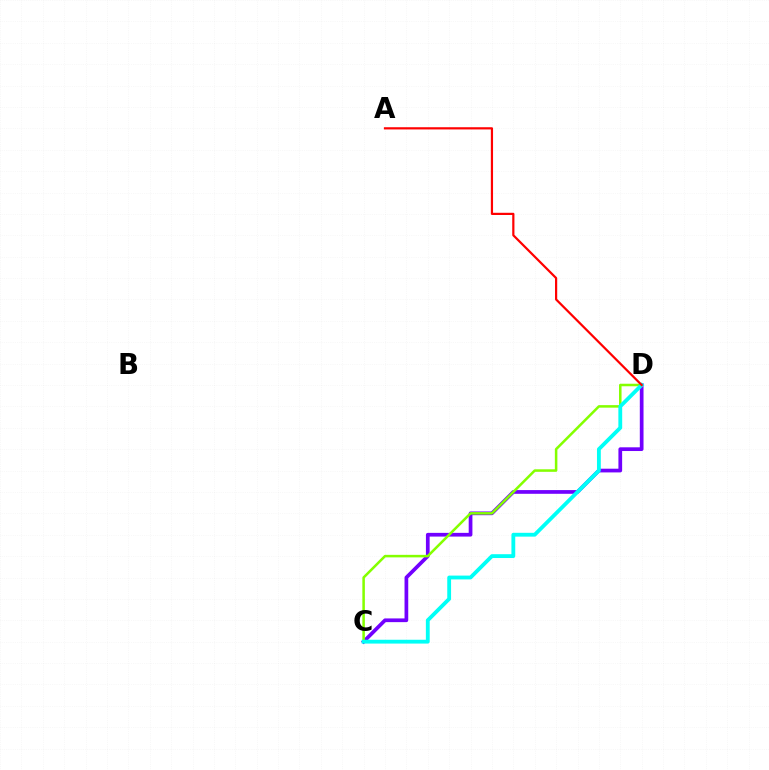{('C', 'D'): [{'color': '#7200ff', 'line_style': 'solid', 'thickness': 2.67}, {'color': '#84ff00', 'line_style': 'solid', 'thickness': 1.82}, {'color': '#00fff6', 'line_style': 'solid', 'thickness': 2.75}], ('A', 'D'): [{'color': '#ff0000', 'line_style': 'solid', 'thickness': 1.59}]}